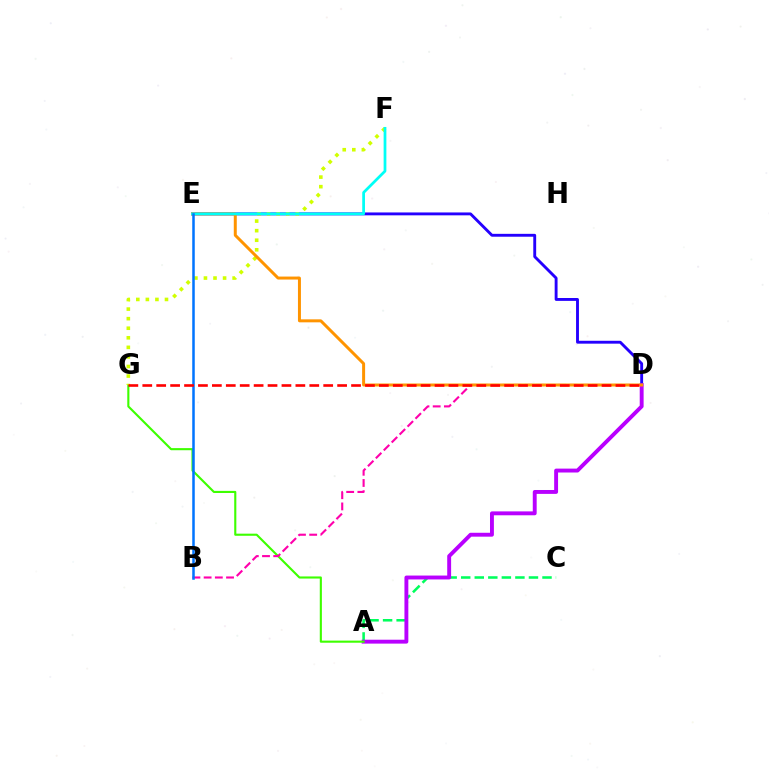{('A', 'C'): [{'color': '#00ff5c', 'line_style': 'dashed', 'thickness': 1.84}], ('D', 'E'): [{'color': '#2500ff', 'line_style': 'solid', 'thickness': 2.07}, {'color': '#ff9400', 'line_style': 'solid', 'thickness': 2.15}], ('A', 'D'): [{'color': '#b900ff', 'line_style': 'solid', 'thickness': 2.8}], ('A', 'G'): [{'color': '#3dff00', 'line_style': 'solid', 'thickness': 1.52}], ('F', 'G'): [{'color': '#d1ff00', 'line_style': 'dotted', 'thickness': 2.6}], ('B', 'D'): [{'color': '#ff00ac', 'line_style': 'dashed', 'thickness': 1.52}], ('E', 'F'): [{'color': '#00fff6', 'line_style': 'solid', 'thickness': 1.98}], ('B', 'E'): [{'color': '#0074ff', 'line_style': 'solid', 'thickness': 1.81}], ('D', 'G'): [{'color': '#ff0000', 'line_style': 'dashed', 'thickness': 1.89}]}